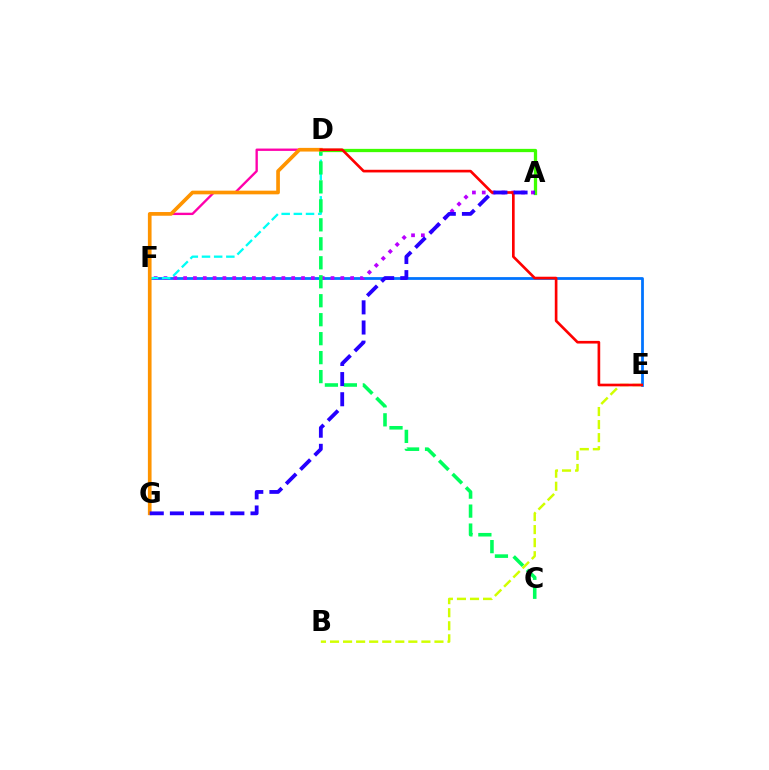{('A', 'D'): [{'color': '#3dff00', 'line_style': 'solid', 'thickness': 2.36}], ('E', 'F'): [{'color': '#0074ff', 'line_style': 'solid', 'thickness': 1.99}], ('A', 'F'): [{'color': '#b900ff', 'line_style': 'dotted', 'thickness': 2.67}], ('B', 'E'): [{'color': '#d1ff00', 'line_style': 'dashed', 'thickness': 1.77}], ('D', 'F'): [{'color': '#00fff6', 'line_style': 'dashed', 'thickness': 1.65}], ('D', 'G'): [{'color': '#ff00ac', 'line_style': 'solid', 'thickness': 1.69}, {'color': '#ff9400', 'line_style': 'solid', 'thickness': 2.64}], ('C', 'D'): [{'color': '#00ff5c', 'line_style': 'dashed', 'thickness': 2.58}], ('D', 'E'): [{'color': '#ff0000', 'line_style': 'solid', 'thickness': 1.91}], ('A', 'G'): [{'color': '#2500ff', 'line_style': 'dashed', 'thickness': 2.74}]}